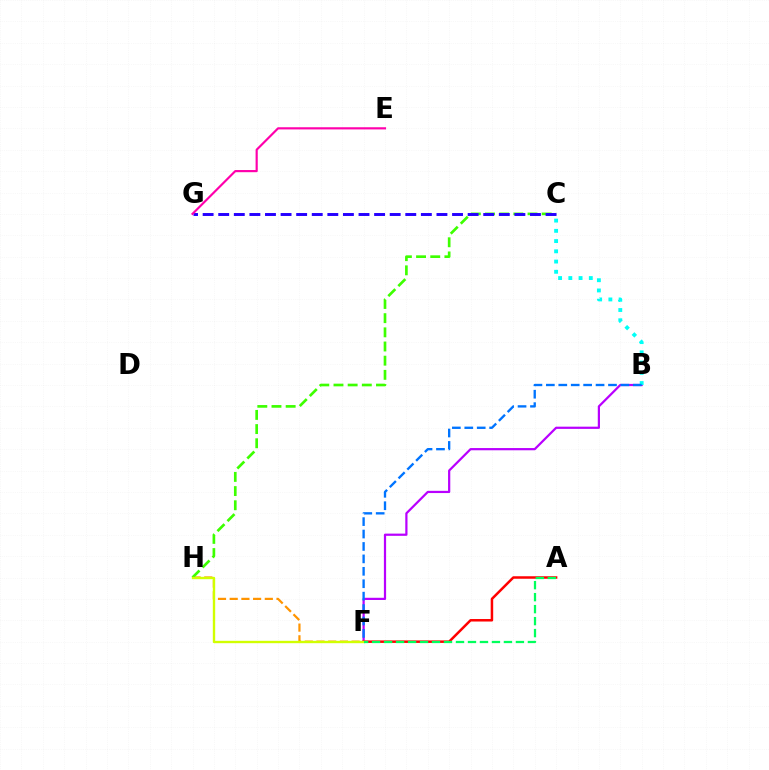{('B', 'F'): [{'color': '#b900ff', 'line_style': 'solid', 'thickness': 1.6}, {'color': '#0074ff', 'line_style': 'dashed', 'thickness': 1.69}], ('F', 'H'): [{'color': '#ff9400', 'line_style': 'dashed', 'thickness': 1.59}, {'color': '#d1ff00', 'line_style': 'solid', 'thickness': 1.71}], ('A', 'F'): [{'color': '#ff0000', 'line_style': 'solid', 'thickness': 1.8}, {'color': '#00ff5c', 'line_style': 'dashed', 'thickness': 1.63}], ('C', 'H'): [{'color': '#3dff00', 'line_style': 'dashed', 'thickness': 1.93}], ('B', 'C'): [{'color': '#00fff6', 'line_style': 'dotted', 'thickness': 2.78}], ('C', 'G'): [{'color': '#2500ff', 'line_style': 'dashed', 'thickness': 2.12}], ('E', 'G'): [{'color': '#ff00ac', 'line_style': 'solid', 'thickness': 1.56}]}